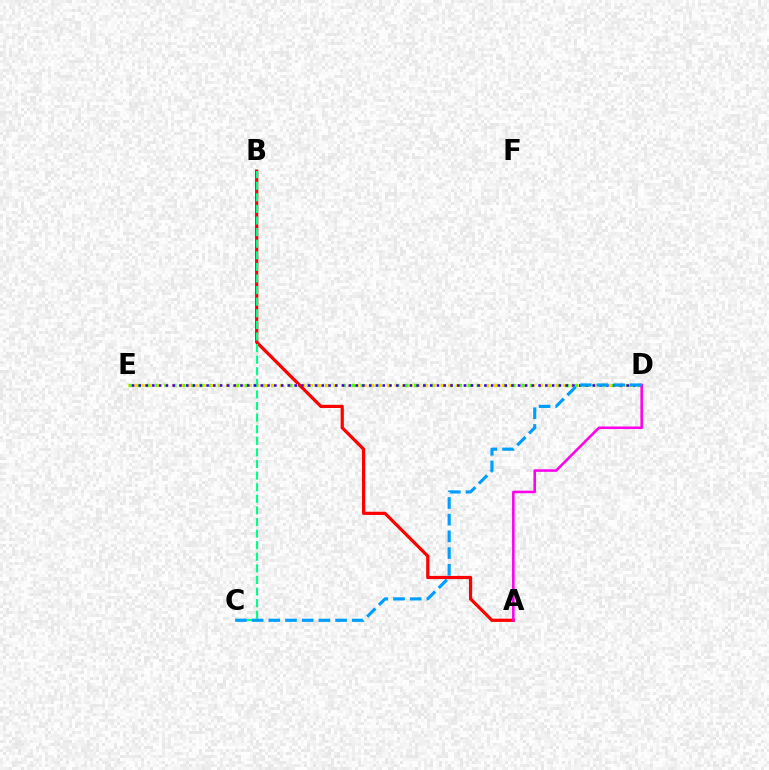{('D', 'E'): [{'color': '#4fff00', 'line_style': 'dotted', 'thickness': 2.42}, {'color': '#ffd500', 'line_style': 'dotted', 'thickness': 2.08}, {'color': '#3700ff', 'line_style': 'dotted', 'thickness': 1.84}], ('A', 'B'): [{'color': '#ff0000', 'line_style': 'solid', 'thickness': 2.31}], ('B', 'C'): [{'color': '#00ff86', 'line_style': 'dashed', 'thickness': 1.58}], ('A', 'D'): [{'color': '#ff00ed', 'line_style': 'solid', 'thickness': 1.84}], ('C', 'D'): [{'color': '#009eff', 'line_style': 'dashed', 'thickness': 2.27}]}